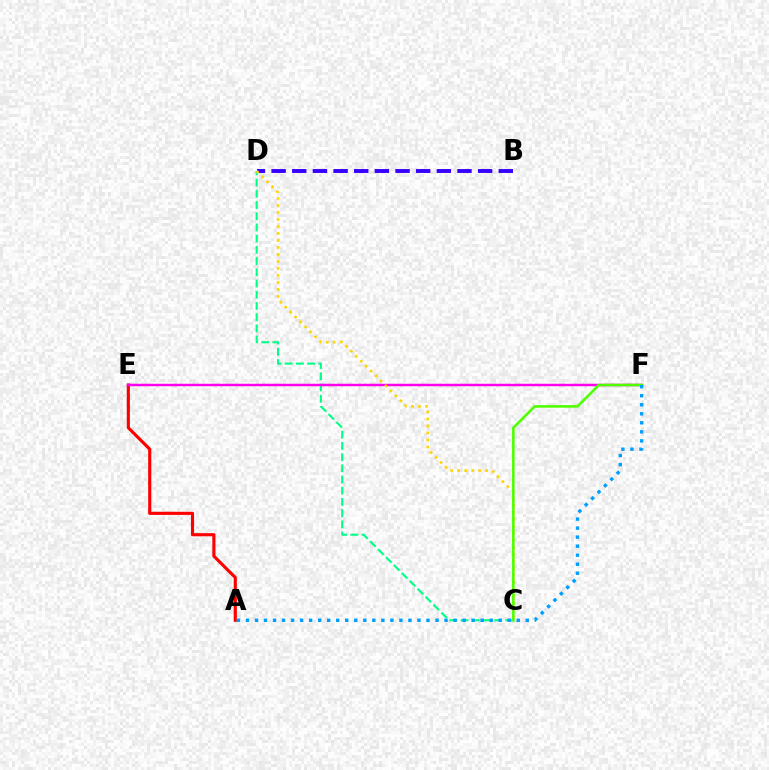{('C', 'D'): [{'color': '#00ff86', 'line_style': 'dashed', 'thickness': 1.52}, {'color': '#ffd500', 'line_style': 'dotted', 'thickness': 1.9}], ('A', 'E'): [{'color': '#ff0000', 'line_style': 'solid', 'thickness': 2.26}], ('E', 'F'): [{'color': '#ff00ed', 'line_style': 'solid', 'thickness': 1.78}], ('B', 'D'): [{'color': '#3700ff', 'line_style': 'dashed', 'thickness': 2.81}], ('C', 'F'): [{'color': '#4fff00', 'line_style': 'solid', 'thickness': 1.86}], ('A', 'F'): [{'color': '#009eff', 'line_style': 'dotted', 'thickness': 2.45}]}